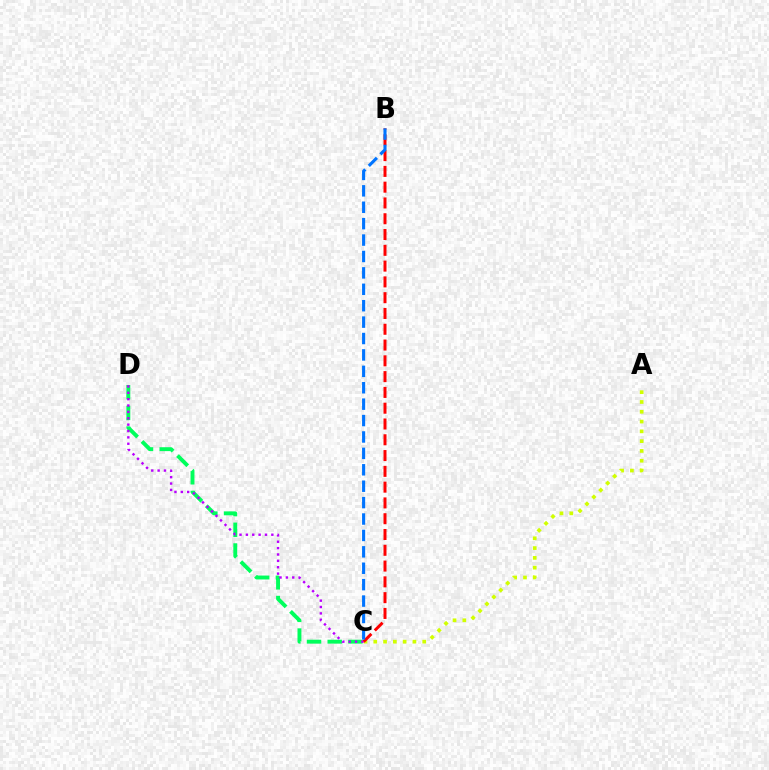{('A', 'C'): [{'color': '#d1ff00', 'line_style': 'dotted', 'thickness': 2.66}], ('C', 'D'): [{'color': '#00ff5c', 'line_style': 'dashed', 'thickness': 2.81}, {'color': '#b900ff', 'line_style': 'dotted', 'thickness': 1.73}], ('B', 'C'): [{'color': '#ff0000', 'line_style': 'dashed', 'thickness': 2.14}, {'color': '#0074ff', 'line_style': 'dashed', 'thickness': 2.23}]}